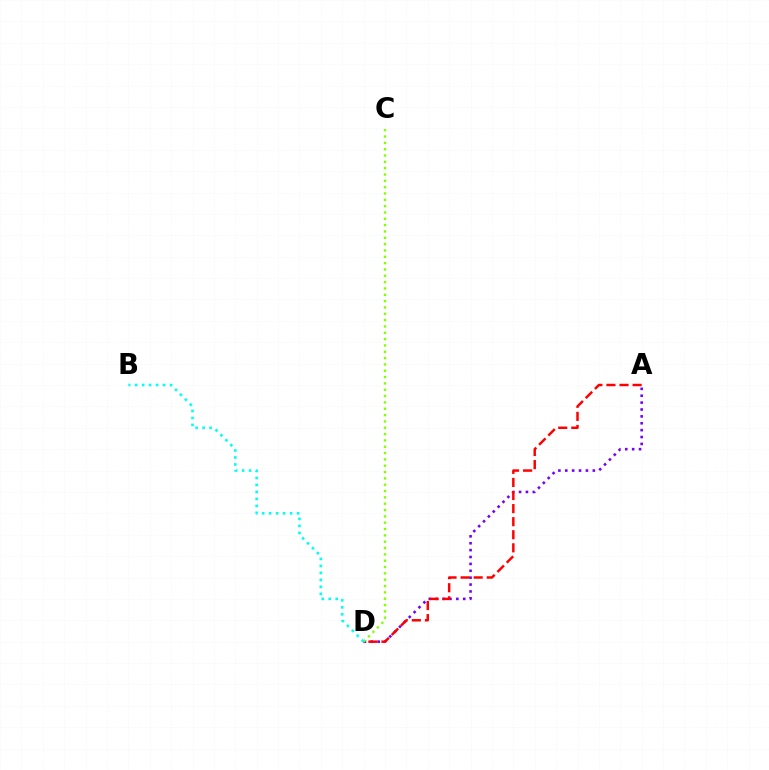{('A', 'D'): [{'color': '#7200ff', 'line_style': 'dotted', 'thickness': 1.87}, {'color': '#ff0000', 'line_style': 'dashed', 'thickness': 1.78}], ('C', 'D'): [{'color': '#84ff00', 'line_style': 'dotted', 'thickness': 1.72}], ('B', 'D'): [{'color': '#00fff6', 'line_style': 'dotted', 'thickness': 1.9}]}